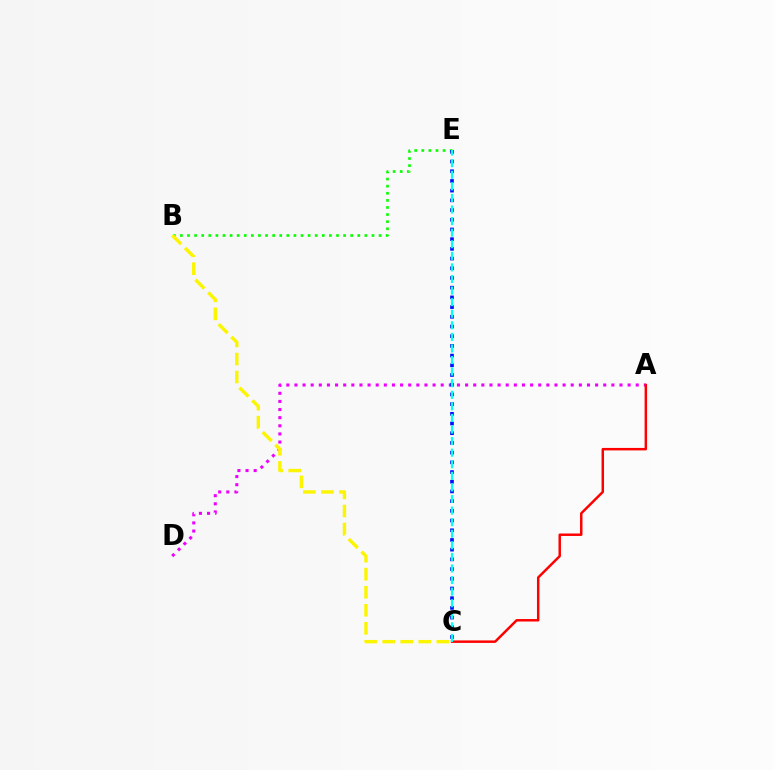{('A', 'D'): [{'color': '#ee00ff', 'line_style': 'dotted', 'thickness': 2.21}], ('B', 'E'): [{'color': '#08ff00', 'line_style': 'dotted', 'thickness': 1.93}], ('B', 'C'): [{'color': '#fcf500', 'line_style': 'dashed', 'thickness': 2.45}], ('C', 'E'): [{'color': '#0010ff', 'line_style': 'dotted', 'thickness': 2.64}, {'color': '#00fff6', 'line_style': 'dashed', 'thickness': 1.57}], ('A', 'C'): [{'color': '#ff0000', 'line_style': 'solid', 'thickness': 1.78}]}